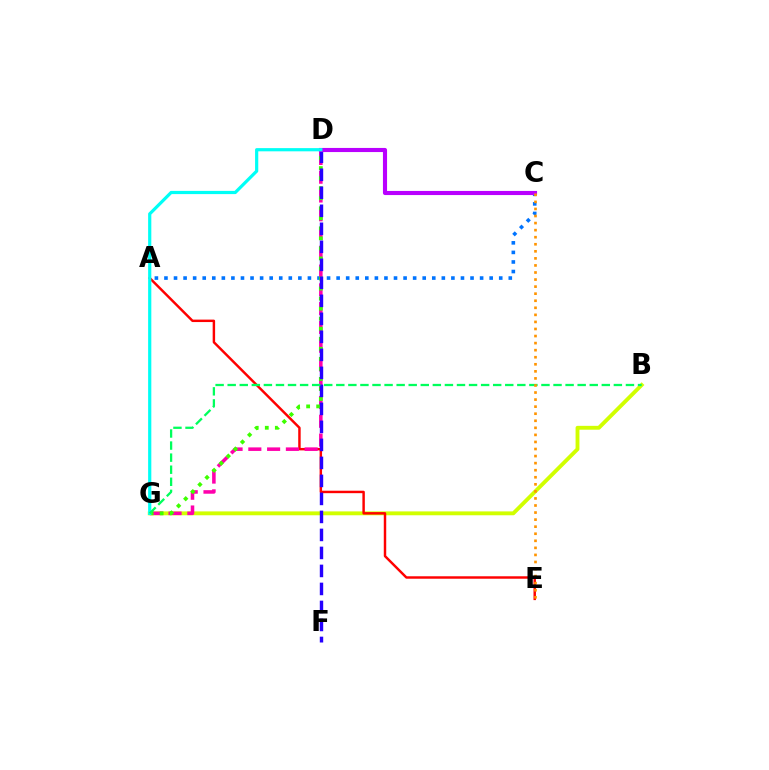{('A', 'C'): [{'color': '#0074ff', 'line_style': 'dotted', 'thickness': 2.6}], ('B', 'G'): [{'color': '#d1ff00', 'line_style': 'solid', 'thickness': 2.79}, {'color': '#00ff5c', 'line_style': 'dashed', 'thickness': 1.64}], ('A', 'E'): [{'color': '#ff0000', 'line_style': 'solid', 'thickness': 1.77}], ('D', 'G'): [{'color': '#ff00ac', 'line_style': 'dashed', 'thickness': 2.55}, {'color': '#3dff00', 'line_style': 'dotted', 'thickness': 2.73}, {'color': '#00fff6', 'line_style': 'solid', 'thickness': 2.3}], ('D', 'F'): [{'color': '#2500ff', 'line_style': 'dashed', 'thickness': 2.45}], ('C', 'D'): [{'color': '#b900ff', 'line_style': 'solid', 'thickness': 2.96}], ('C', 'E'): [{'color': '#ff9400', 'line_style': 'dotted', 'thickness': 1.92}]}